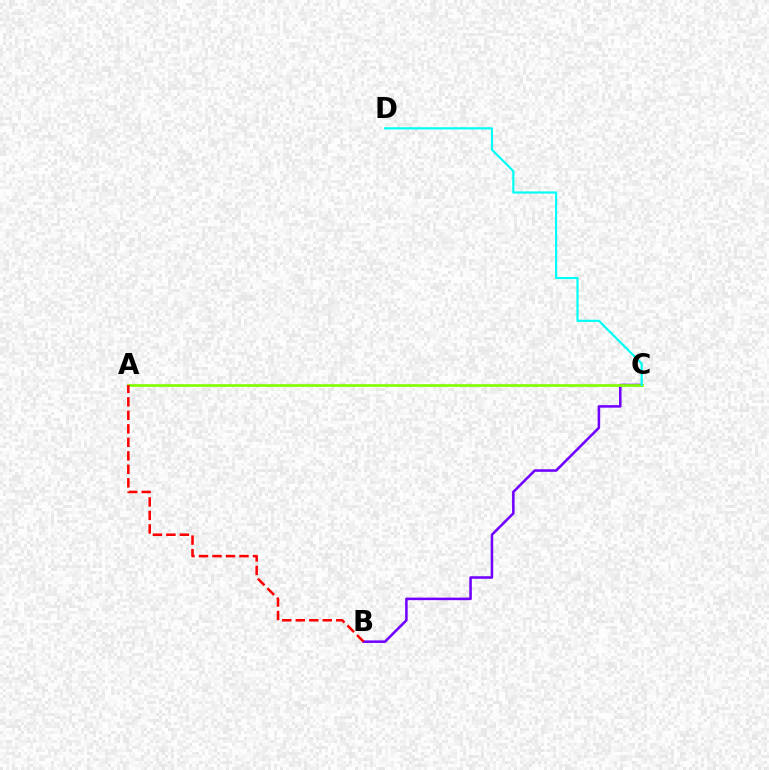{('B', 'C'): [{'color': '#7200ff', 'line_style': 'solid', 'thickness': 1.83}], ('A', 'C'): [{'color': '#84ff00', 'line_style': 'solid', 'thickness': 1.95}], ('A', 'B'): [{'color': '#ff0000', 'line_style': 'dashed', 'thickness': 1.83}], ('C', 'D'): [{'color': '#00fff6', 'line_style': 'solid', 'thickness': 1.57}]}